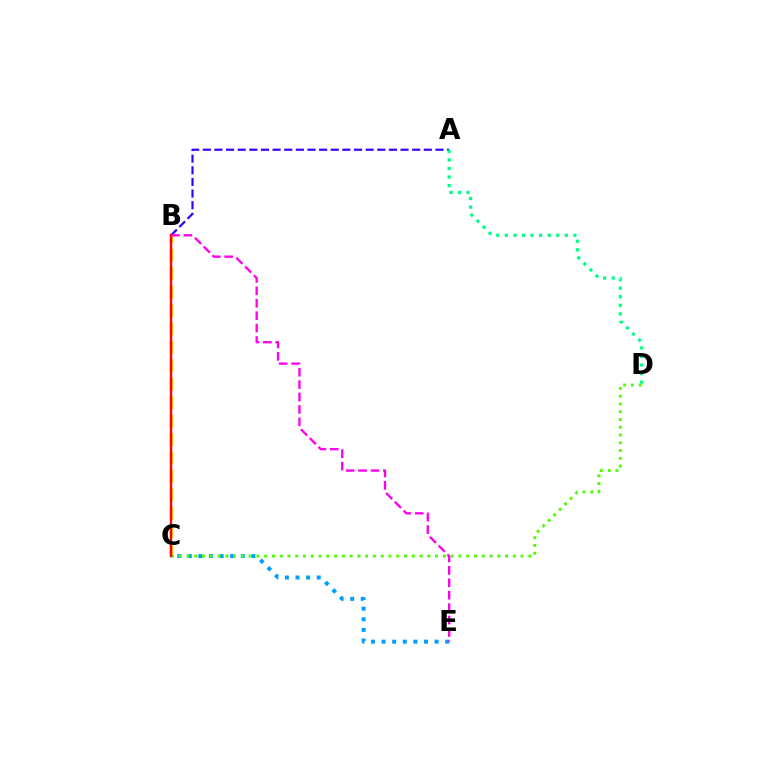{('C', 'E'): [{'color': '#009eff', 'line_style': 'dotted', 'thickness': 2.88}], ('A', 'B'): [{'color': '#3700ff', 'line_style': 'dashed', 'thickness': 1.58}], ('A', 'D'): [{'color': '#00ff86', 'line_style': 'dotted', 'thickness': 2.33}], ('B', 'C'): [{'color': '#ffd500', 'line_style': 'dashed', 'thickness': 2.5}, {'color': '#ff0000', 'line_style': 'solid', 'thickness': 1.71}], ('C', 'D'): [{'color': '#4fff00', 'line_style': 'dotted', 'thickness': 2.11}], ('B', 'E'): [{'color': '#ff00ed', 'line_style': 'dashed', 'thickness': 1.69}]}